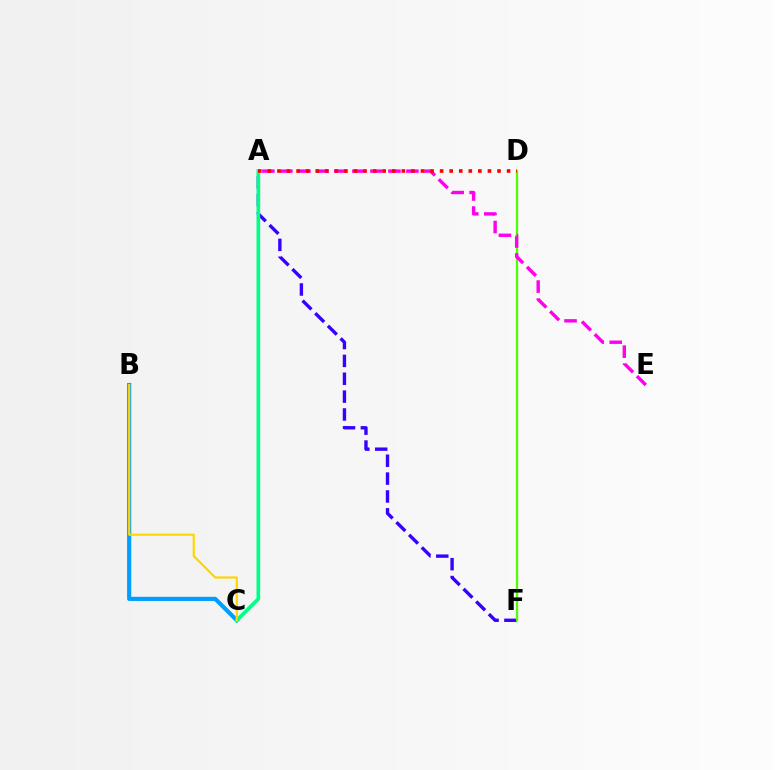{('A', 'F'): [{'color': '#3700ff', 'line_style': 'dashed', 'thickness': 2.43}], ('D', 'F'): [{'color': '#4fff00', 'line_style': 'solid', 'thickness': 1.64}], ('B', 'C'): [{'color': '#009eff', 'line_style': 'solid', 'thickness': 2.99}, {'color': '#ffd500', 'line_style': 'solid', 'thickness': 1.56}], ('A', 'E'): [{'color': '#ff00ed', 'line_style': 'dashed', 'thickness': 2.45}], ('A', 'C'): [{'color': '#00ff86', 'line_style': 'solid', 'thickness': 2.64}], ('A', 'D'): [{'color': '#ff0000', 'line_style': 'dotted', 'thickness': 2.6}]}